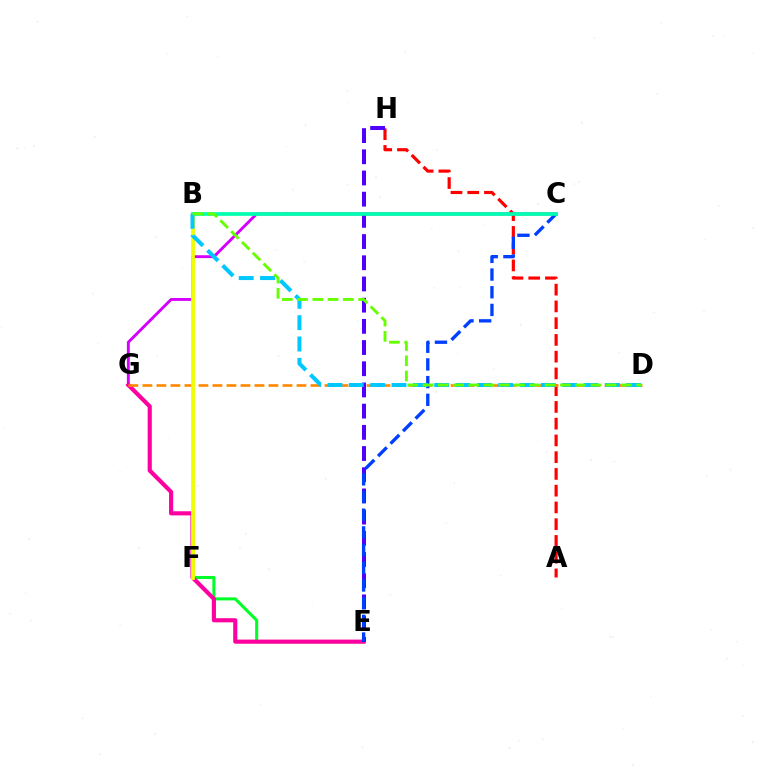{('A', 'H'): [{'color': '#ff0000', 'line_style': 'dashed', 'thickness': 2.28}], ('C', 'G'): [{'color': '#d600ff', 'line_style': 'solid', 'thickness': 2.08}], ('E', 'F'): [{'color': '#00ff27', 'line_style': 'solid', 'thickness': 2.2}], ('E', 'G'): [{'color': '#ff00a0', 'line_style': 'solid', 'thickness': 2.98}], ('D', 'G'): [{'color': '#ff8800', 'line_style': 'dashed', 'thickness': 1.9}], ('B', 'F'): [{'color': '#eeff00', 'line_style': 'solid', 'thickness': 2.76}], ('E', 'H'): [{'color': '#4f00ff', 'line_style': 'dashed', 'thickness': 2.88}], ('C', 'E'): [{'color': '#003fff', 'line_style': 'dashed', 'thickness': 2.4}], ('B', 'C'): [{'color': '#00ffaf', 'line_style': 'solid', 'thickness': 2.67}], ('B', 'D'): [{'color': '#00c7ff', 'line_style': 'dashed', 'thickness': 2.9}, {'color': '#66ff00', 'line_style': 'dashed', 'thickness': 2.07}]}